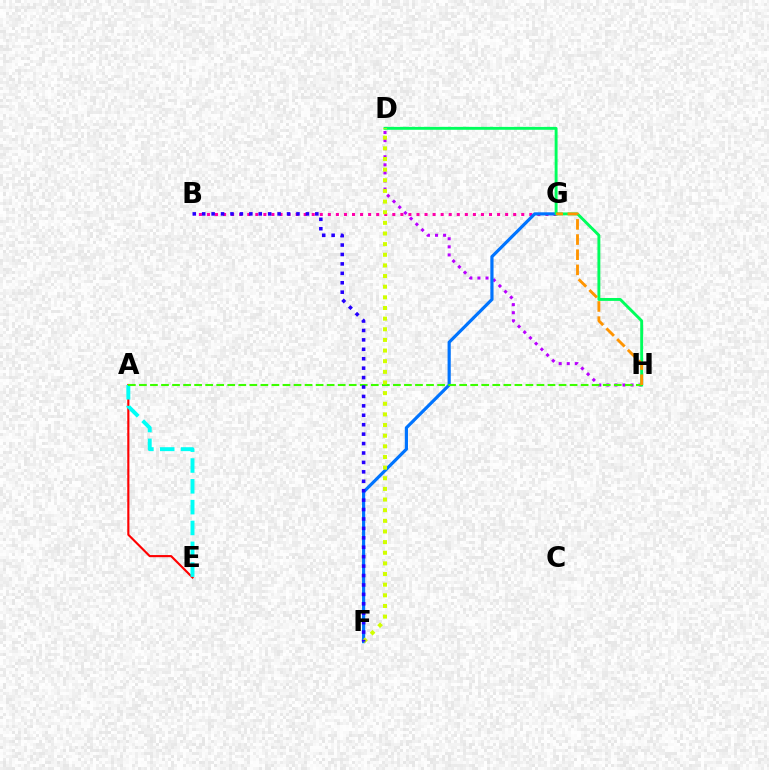{('A', 'E'): [{'color': '#ff0000', 'line_style': 'solid', 'thickness': 1.53}, {'color': '#00fff6', 'line_style': 'dashed', 'thickness': 2.83}], ('D', 'H'): [{'color': '#b900ff', 'line_style': 'dotted', 'thickness': 2.19}, {'color': '#00ff5c', 'line_style': 'solid', 'thickness': 2.09}], ('B', 'G'): [{'color': '#ff00ac', 'line_style': 'dotted', 'thickness': 2.19}], ('F', 'G'): [{'color': '#0074ff', 'line_style': 'solid', 'thickness': 2.29}], ('A', 'H'): [{'color': '#3dff00', 'line_style': 'dashed', 'thickness': 1.5}], ('D', 'F'): [{'color': '#d1ff00', 'line_style': 'dotted', 'thickness': 2.89}], ('G', 'H'): [{'color': '#ff9400', 'line_style': 'dashed', 'thickness': 2.06}], ('B', 'F'): [{'color': '#2500ff', 'line_style': 'dotted', 'thickness': 2.56}]}